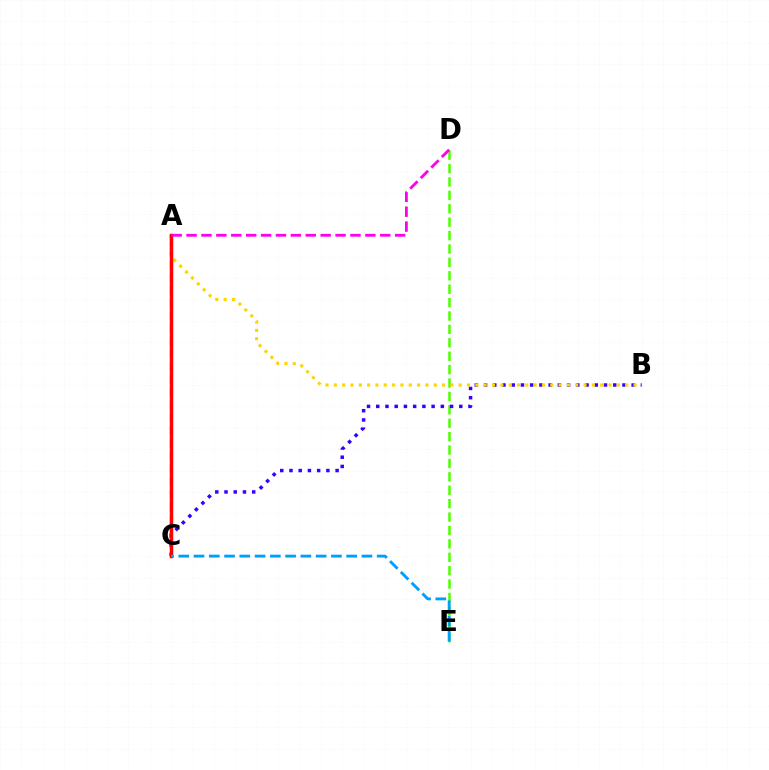{('D', 'E'): [{'color': '#4fff00', 'line_style': 'dashed', 'thickness': 1.82}], ('B', 'C'): [{'color': '#3700ff', 'line_style': 'dotted', 'thickness': 2.51}], ('A', 'C'): [{'color': '#00ff86', 'line_style': 'dashed', 'thickness': 1.73}, {'color': '#ff0000', 'line_style': 'solid', 'thickness': 2.51}], ('A', 'B'): [{'color': '#ffd500', 'line_style': 'dotted', 'thickness': 2.26}], ('C', 'E'): [{'color': '#009eff', 'line_style': 'dashed', 'thickness': 2.07}], ('A', 'D'): [{'color': '#ff00ed', 'line_style': 'dashed', 'thickness': 2.02}]}